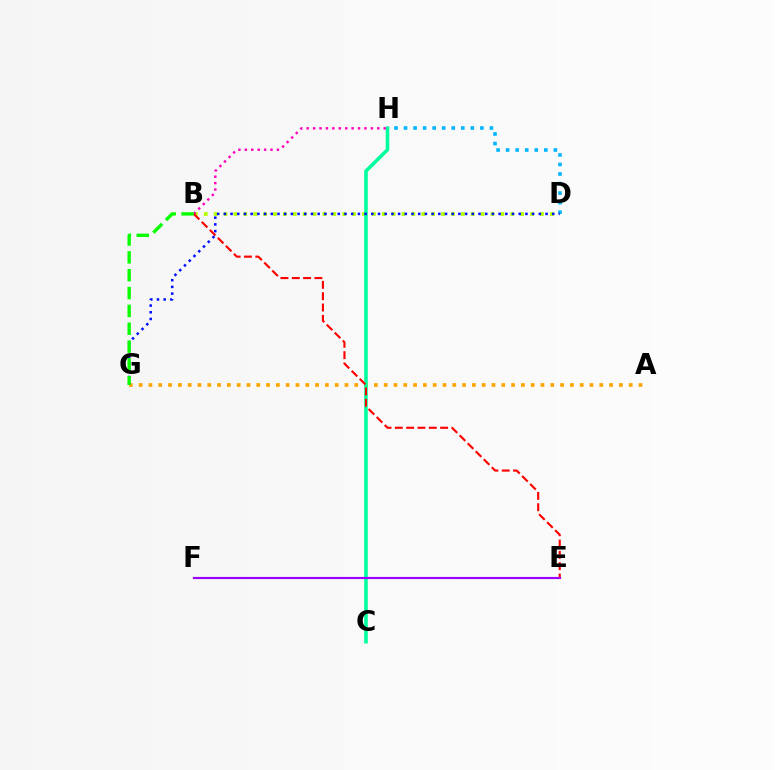{('A', 'G'): [{'color': '#ffa500', 'line_style': 'dotted', 'thickness': 2.66}], ('D', 'H'): [{'color': '#00b5ff', 'line_style': 'dotted', 'thickness': 2.59}], ('B', 'D'): [{'color': '#b3ff00', 'line_style': 'dotted', 'thickness': 2.69}], ('C', 'H'): [{'color': '#00ff9d', 'line_style': 'solid', 'thickness': 2.58}], ('D', 'G'): [{'color': '#0010ff', 'line_style': 'dotted', 'thickness': 1.82}], ('B', 'H'): [{'color': '#ff00bd', 'line_style': 'dotted', 'thickness': 1.74}], ('B', 'E'): [{'color': '#ff0000', 'line_style': 'dashed', 'thickness': 1.54}], ('E', 'F'): [{'color': '#9b00ff', 'line_style': 'solid', 'thickness': 1.55}], ('B', 'G'): [{'color': '#08ff00', 'line_style': 'dashed', 'thickness': 2.42}]}